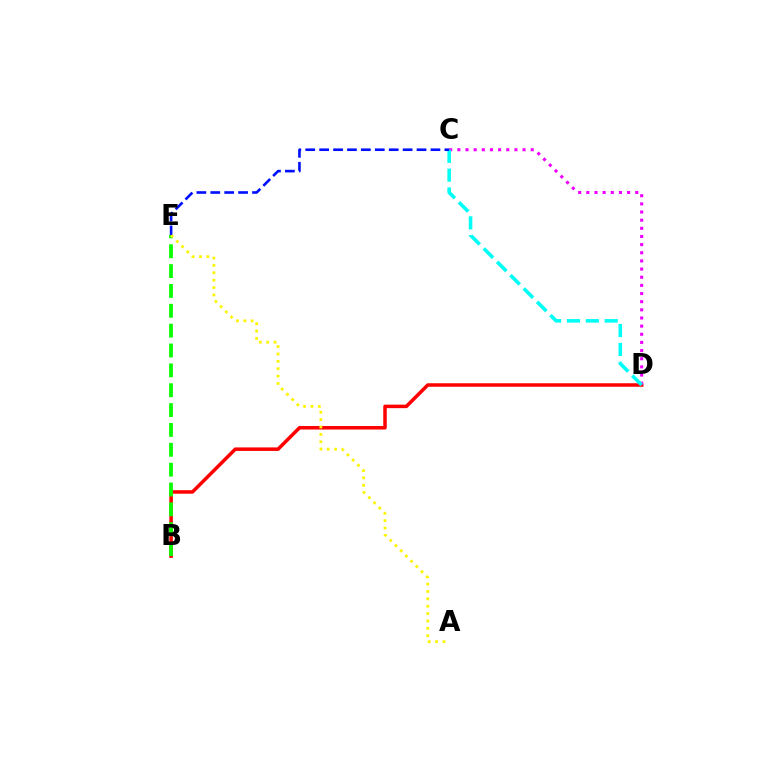{('B', 'D'): [{'color': '#ff0000', 'line_style': 'solid', 'thickness': 2.53}], ('C', 'D'): [{'color': '#ee00ff', 'line_style': 'dotted', 'thickness': 2.21}, {'color': '#00fff6', 'line_style': 'dashed', 'thickness': 2.56}], ('C', 'E'): [{'color': '#0010ff', 'line_style': 'dashed', 'thickness': 1.89}], ('B', 'E'): [{'color': '#08ff00', 'line_style': 'dashed', 'thickness': 2.7}], ('A', 'E'): [{'color': '#fcf500', 'line_style': 'dotted', 'thickness': 2.0}]}